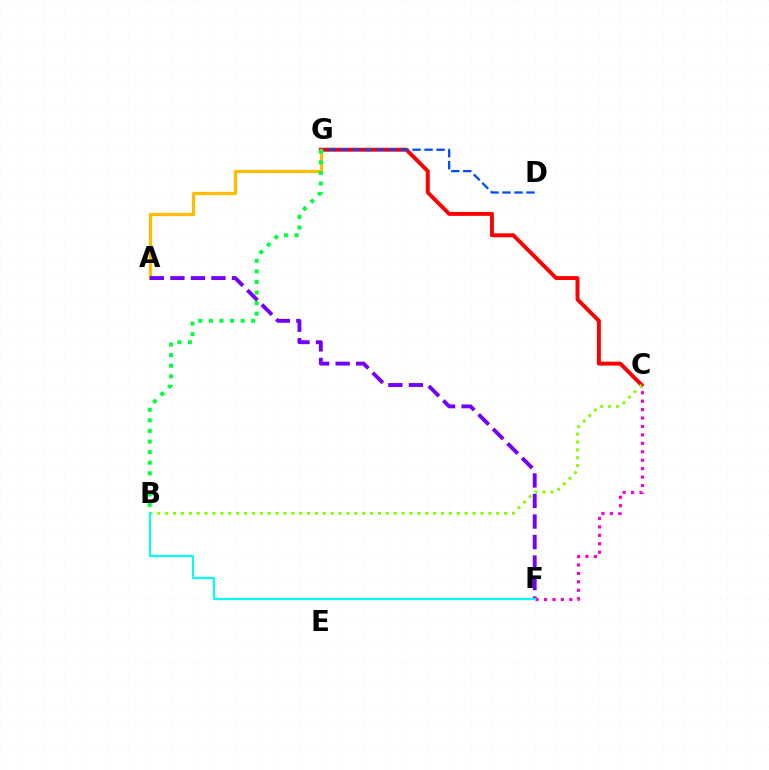{('C', 'G'): [{'color': '#ff0000', 'line_style': 'solid', 'thickness': 2.83}], ('B', 'C'): [{'color': '#84ff00', 'line_style': 'dotted', 'thickness': 2.14}], ('D', 'G'): [{'color': '#004bff', 'line_style': 'dashed', 'thickness': 1.63}], ('A', 'G'): [{'color': '#ffbd00', 'line_style': 'solid', 'thickness': 2.35}], ('A', 'F'): [{'color': '#7200ff', 'line_style': 'dashed', 'thickness': 2.79}], ('B', 'G'): [{'color': '#00ff39', 'line_style': 'dotted', 'thickness': 2.88}], ('C', 'F'): [{'color': '#ff00cf', 'line_style': 'dotted', 'thickness': 2.29}], ('B', 'F'): [{'color': '#00fff6', 'line_style': 'solid', 'thickness': 1.56}]}